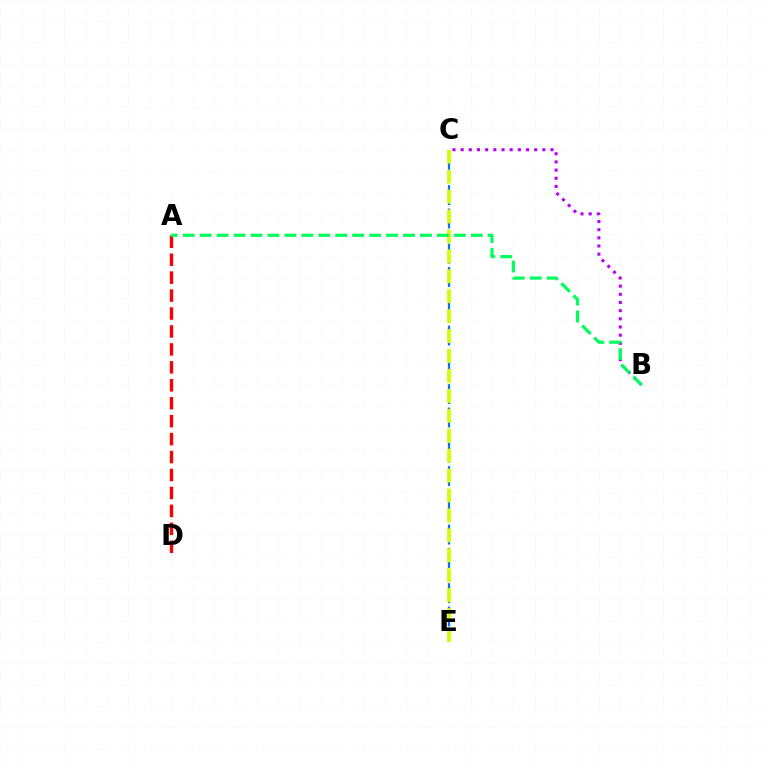{('C', 'E'): [{'color': '#0074ff', 'line_style': 'dashed', 'thickness': 1.59}, {'color': '#d1ff00', 'line_style': 'dashed', 'thickness': 2.71}], ('A', 'D'): [{'color': '#ff0000', 'line_style': 'dashed', 'thickness': 2.44}], ('B', 'C'): [{'color': '#b900ff', 'line_style': 'dotted', 'thickness': 2.22}], ('A', 'B'): [{'color': '#00ff5c', 'line_style': 'dashed', 'thickness': 2.3}]}